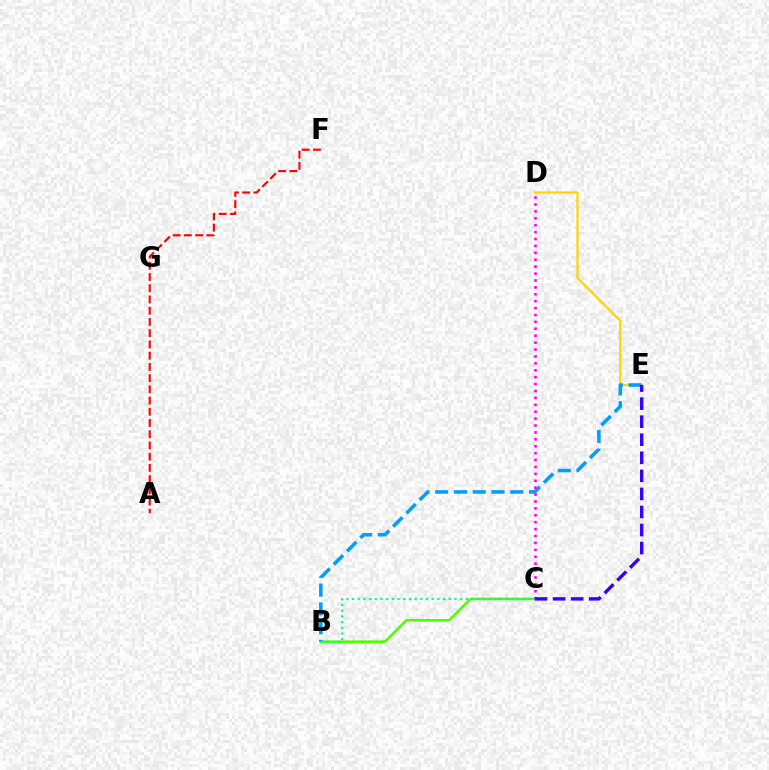{('D', 'E'): [{'color': '#ffd500', 'line_style': 'solid', 'thickness': 1.59}], ('B', 'C'): [{'color': '#4fff00', 'line_style': 'solid', 'thickness': 1.85}, {'color': '#00ff86', 'line_style': 'dotted', 'thickness': 1.55}], ('B', 'E'): [{'color': '#009eff', 'line_style': 'dashed', 'thickness': 2.55}], ('C', 'D'): [{'color': '#ff00ed', 'line_style': 'dotted', 'thickness': 1.88}], ('C', 'E'): [{'color': '#3700ff', 'line_style': 'dashed', 'thickness': 2.45}], ('A', 'F'): [{'color': '#ff0000', 'line_style': 'dashed', 'thickness': 1.53}]}